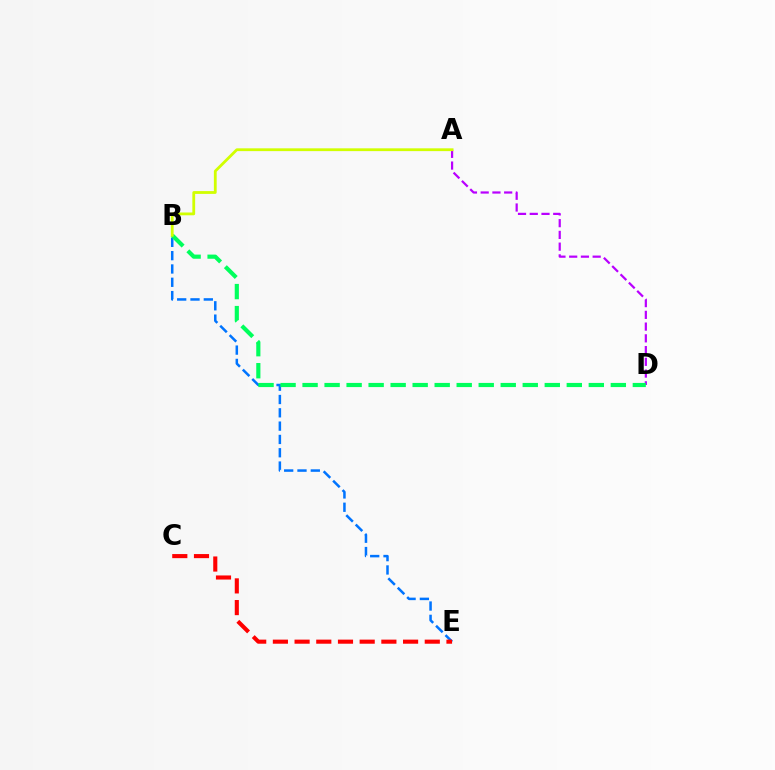{('B', 'E'): [{'color': '#0074ff', 'line_style': 'dashed', 'thickness': 1.81}], ('A', 'D'): [{'color': '#b900ff', 'line_style': 'dashed', 'thickness': 1.6}], ('C', 'E'): [{'color': '#ff0000', 'line_style': 'dashed', 'thickness': 2.95}], ('B', 'D'): [{'color': '#00ff5c', 'line_style': 'dashed', 'thickness': 2.99}], ('A', 'B'): [{'color': '#d1ff00', 'line_style': 'solid', 'thickness': 2.01}]}